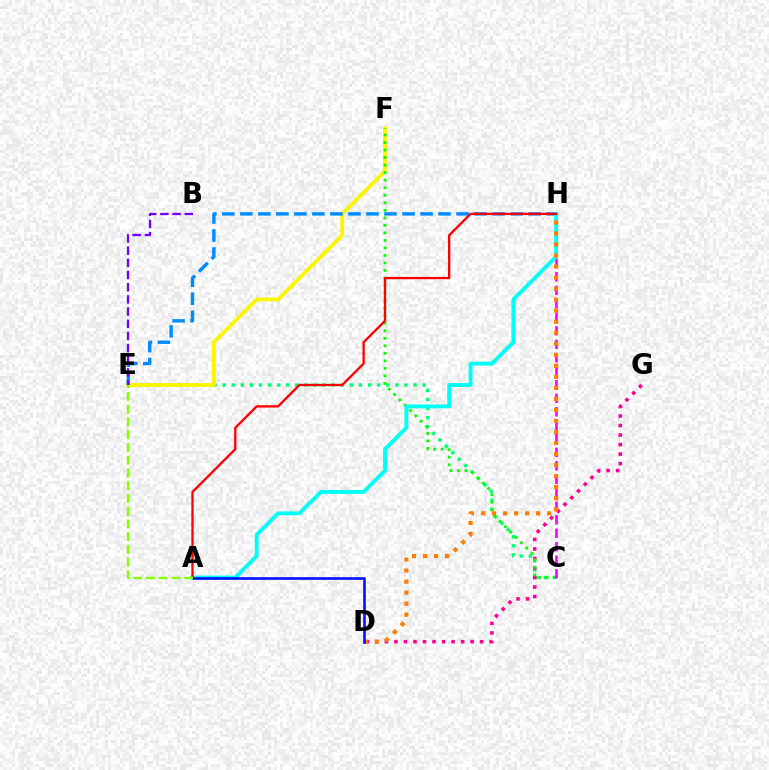{('C', 'E'): [{'color': '#00ff74', 'line_style': 'dotted', 'thickness': 2.47}], ('D', 'G'): [{'color': '#ff0094', 'line_style': 'dotted', 'thickness': 2.59}], ('E', 'F'): [{'color': '#fcf500', 'line_style': 'solid', 'thickness': 2.75}], ('C', 'F'): [{'color': '#08ff00', 'line_style': 'dotted', 'thickness': 2.05}], ('E', 'H'): [{'color': '#008cff', 'line_style': 'dashed', 'thickness': 2.45}], ('B', 'E'): [{'color': '#7200ff', 'line_style': 'dashed', 'thickness': 1.65}], ('C', 'H'): [{'color': '#ee00ff', 'line_style': 'dashed', 'thickness': 1.83}], ('A', 'H'): [{'color': '#00fff6', 'line_style': 'solid', 'thickness': 2.79}, {'color': '#ff0000', 'line_style': 'solid', 'thickness': 1.66}], ('D', 'H'): [{'color': '#ff7c00', 'line_style': 'dotted', 'thickness': 3.0}], ('A', 'D'): [{'color': '#0010ff', 'line_style': 'solid', 'thickness': 1.88}], ('A', 'E'): [{'color': '#84ff00', 'line_style': 'dashed', 'thickness': 1.73}]}